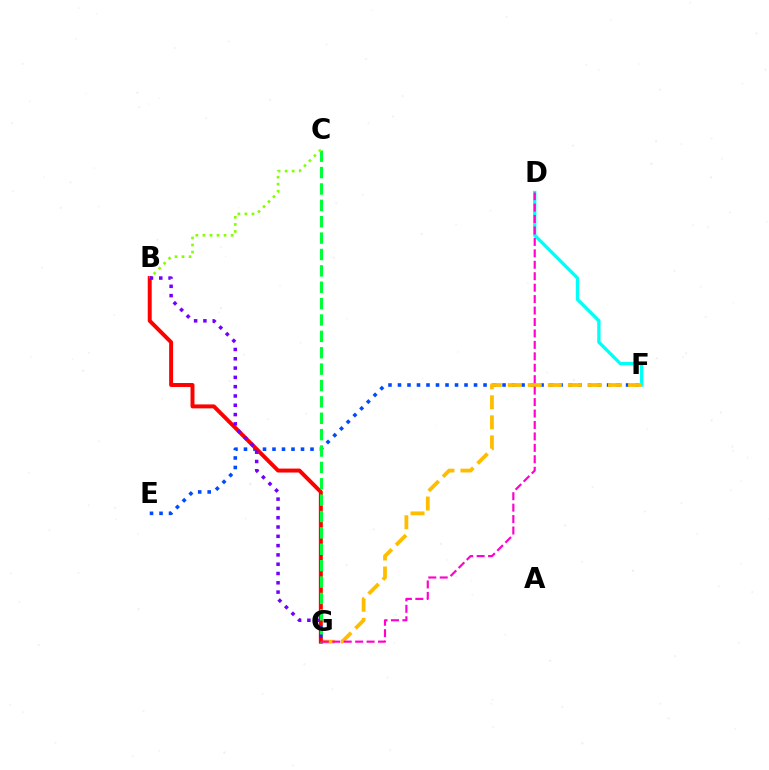{('D', 'F'): [{'color': '#00fff6', 'line_style': 'solid', 'thickness': 2.38}], ('E', 'F'): [{'color': '#004bff', 'line_style': 'dotted', 'thickness': 2.58}], ('F', 'G'): [{'color': '#ffbd00', 'line_style': 'dashed', 'thickness': 2.72}], ('B', 'G'): [{'color': '#ff0000', 'line_style': 'solid', 'thickness': 2.85}, {'color': '#7200ff', 'line_style': 'dotted', 'thickness': 2.53}], ('C', 'G'): [{'color': '#00ff39', 'line_style': 'dashed', 'thickness': 2.22}], ('D', 'G'): [{'color': '#ff00cf', 'line_style': 'dashed', 'thickness': 1.55}], ('B', 'C'): [{'color': '#84ff00', 'line_style': 'dotted', 'thickness': 1.91}]}